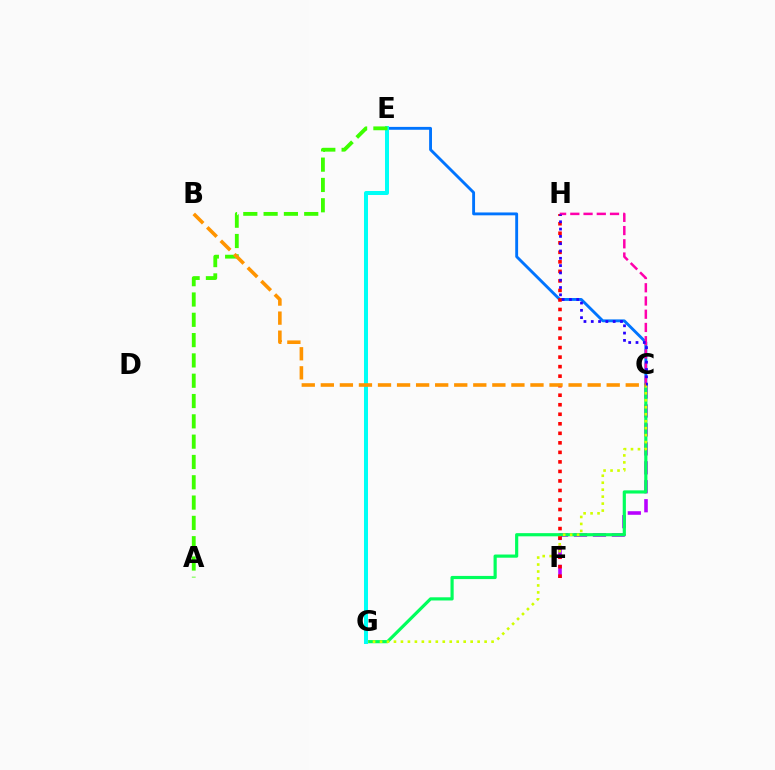{('C', 'F'): [{'color': '#b900ff', 'line_style': 'dashed', 'thickness': 2.58}], ('C', 'G'): [{'color': '#00ff5c', 'line_style': 'solid', 'thickness': 2.28}, {'color': '#d1ff00', 'line_style': 'dotted', 'thickness': 1.89}], ('C', 'E'): [{'color': '#0074ff', 'line_style': 'solid', 'thickness': 2.07}], ('E', 'G'): [{'color': '#00fff6', 'line_style': 'solid', 'thickness': 2.89}], ('F', 'H'): [{'color': '#ff0000', 'line_style': 'dotted', 'thickness': 2.59}], ('C', 'H'): [{'color': '#ff00ac', 'line_style': 'dashed', 'thickness': 1.8}, {'color': '#2500ff', 'line_style': 'dotted', 'thickness': 1.98}], ('A', 'E'): [{'color': '#3dff00', 'line_style': 'dashed', 'thickness': 2.76}], ('B', 'C'): [{'color': '#ff9400', 'line_style': 'dashed', 'thickness': 2.59}]}